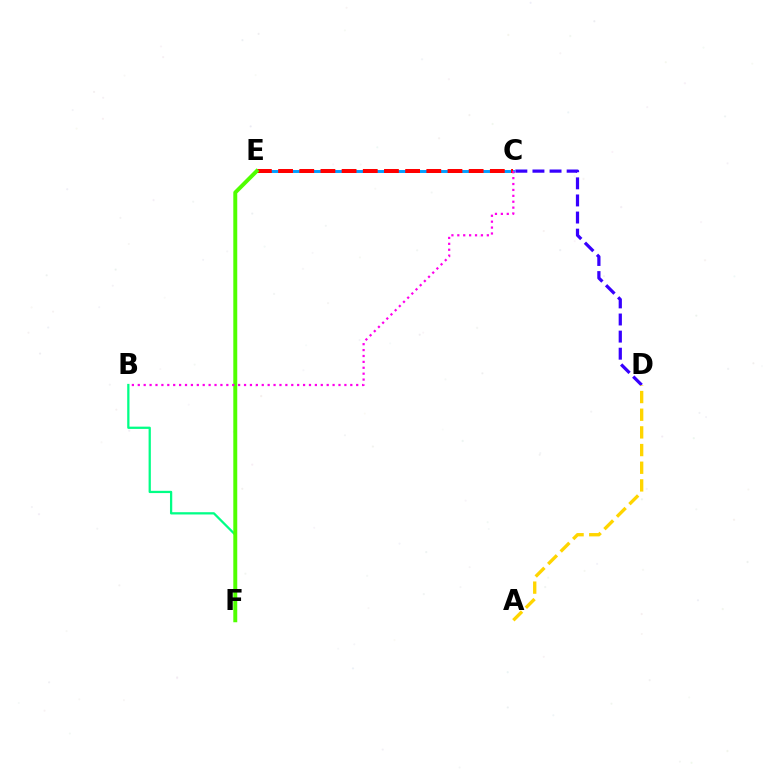{('C', 'E'): [{'color': '#009eff', 'line_style': 'solid', 'thickness': 2.11}, {'color': '#ff0000', 'line_style': 'dashed', 'thickness': 2.88}], ('B', 'F'): [{'color': '#00ff86', 'line_style': 'solid', 'thickness': 1.63}], ('C', 'D'): [{'color': '#3700ff', 'line_style': 'dashed', 'thickness': 2.32}], ('E', 'F'): [{'color': '#4fff00', 'line_style': 'solid', 'thickness': 2.84}], ('B', 'C'): [{'color': '#ff00ed', 'line_style': 'dotted', 'thickness': 1.6}], ('A', 'D'): [{'color': '#ffd500', 'line_style': 'dashed', 'thickness': 2.4}]}